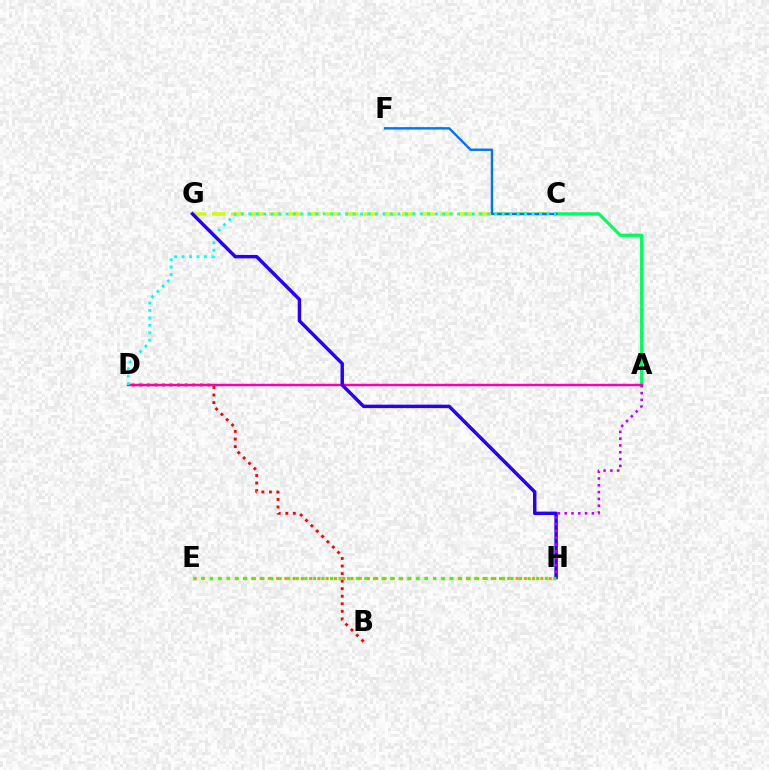{('B', 'D'): [{'color': '#ff0000', 'line_style': 'dotted', 'thickness': 2.05}], ('C', 'G'): [{'color': '#d1ff00', 'line_style': 'dashed', 'thickness': 2.58}], ('A', 'C'): [{'color': '#00ff5c', 'line_style': 'solid', 'thickness': 2.33}], ('C', 'F'): [{'color': '#0074ff', 'line_style': 'solid', 'thickness': 1.73}], ('E', 'H'): [{'color': '#ff9400', 'line_style': 'dotted', 'thickness': 2.24}, {'color': '#3dff00', 'line_style': 'dotted', 'thickness': 2.33}], ('A', 'D'): [{'color': '#ff00ac', 'line_style': 'solid', 'thickness': 1.76}], ('C', 'D'): [{'color': '#00fff6', 'line_style': 'dotted', 'thickness': 2.03}], ('G', 'H'): [{'color': '#2500ff', 'line_style': 'solid', 'thickness': 2.48}], ('A', 'H'): [{'color': '#b900ff', 'line_style': 'dotted', 'thickness': 1.85}]}